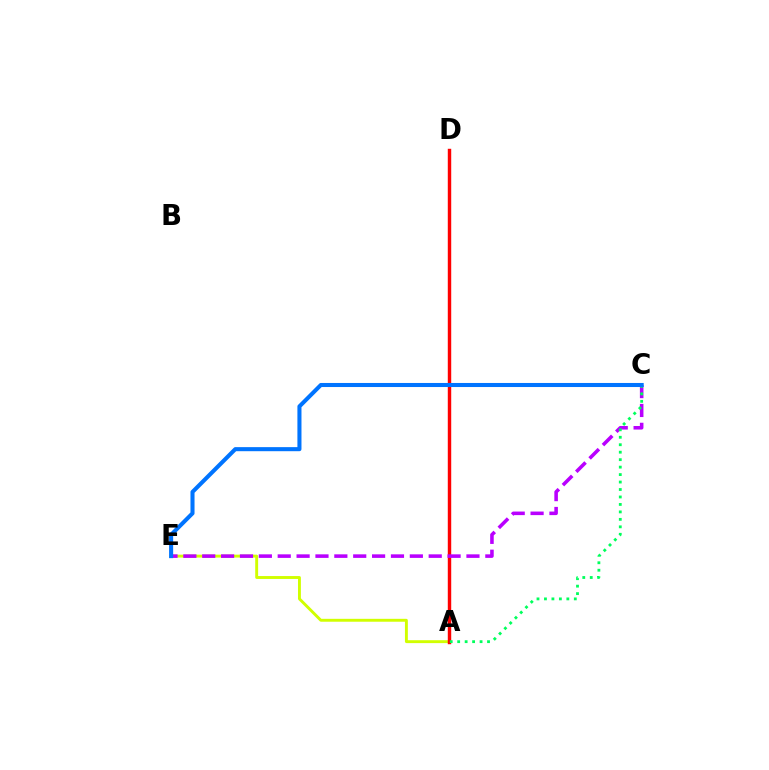{('A', 'E'): [{'color': '#d1ff00', 'line_style': 'solid', 'thickness': 2.09}], ('A', 'D'): [{'color': '#ff0000', 'line_style': 'solid', 'thickness': 2.47}], ('C', 'E'): [{'color': '#b900ff', 'line_style': 'dashed', 'thickness': 2.56}, {'color': '#0074ff', 'line_style': 'solid', 'thickness': 2.93}], ('A', 'C'): [{'color': '#00ff5c', 'line_style': 'dotted', 'thickness': 2.03}]}